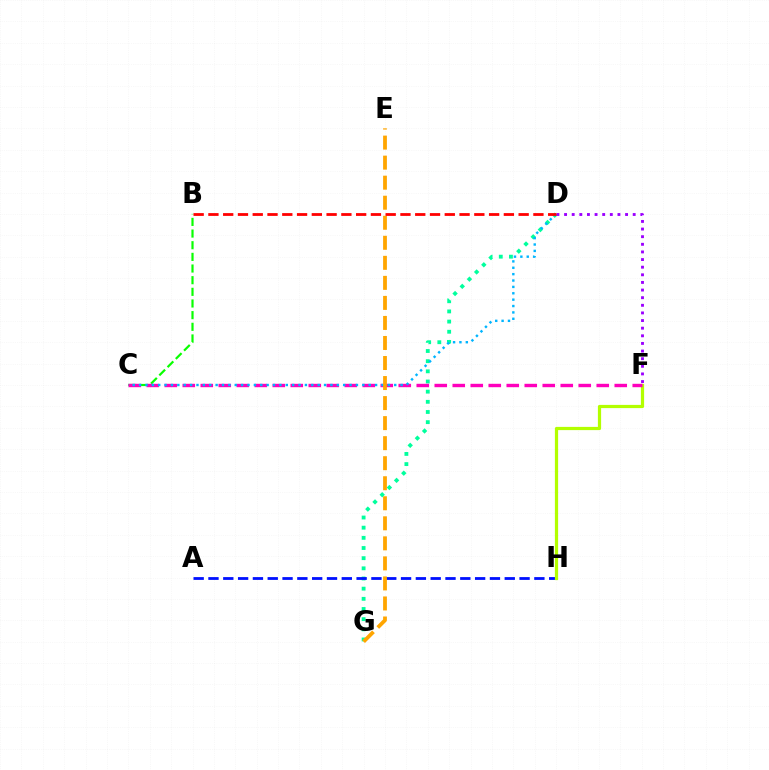{('B', 'C'): [{'color': '#08ff00', 'line_style': 'dashed', 'thickness': 1.58}], ('D', 'G'): [{'color': '#00ff9d', 'line_style': 'dotted', 'thickness': 2.76}], ('A', 'H'): [{'color': '#0010ff', 'line_style': 'dashed', 'thickness': 2.01}], ('F', 'H'): [{'color': '#b3ff00', 'line_style': 'solid', 'thickness': 2.32}], ('C', 'F'): [{'color': '#ff00bd', 'line_style': 'dashed', 'thickness': 2.45}], ('C', 'D'): [{'color': '#00b5ff', 'line_style': 'dotted', 'thickness': 1.73}], ('D', 'F'): [{'color': '#9b00ff', 'line_style': 'dotted', 'thickness': 2.07}], ('E', 'G'): [{'color': '#ffa500', 'line_style': 'dashed', 'thickness': 2.72}], ('B', 'D'): [{'color': '#ff0000', 'line_style': 'dashed', 'thickness': 2.01}]}